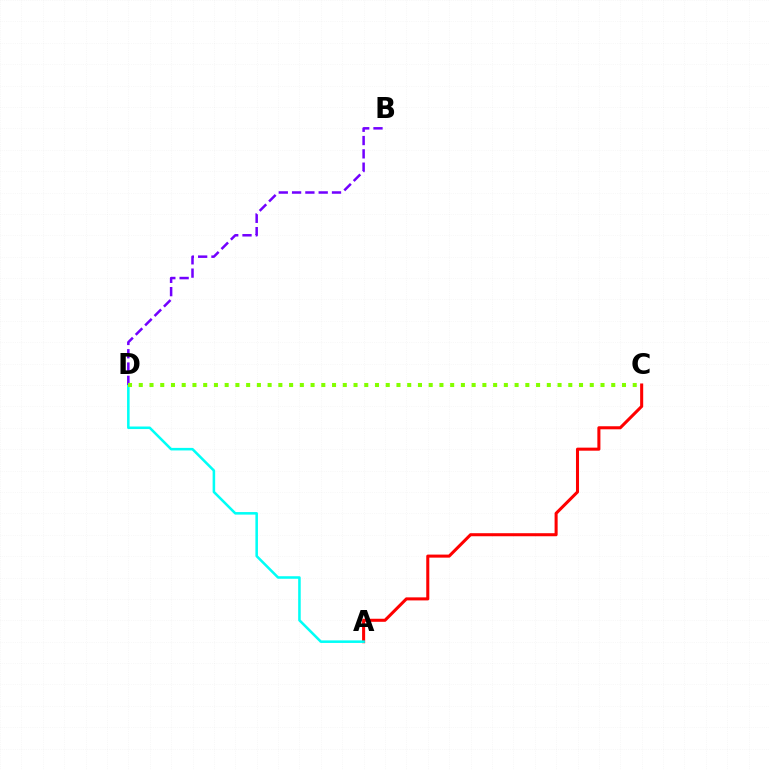{('A', 'C'): [{'color': '#ff0000', 'line_style': 'solid', 'thickness': 2.2}], ('A', 'D'): [{'color': '#00fff6', 'line_style': 'solid', 'thickness': 1.84}], ('B', 'D'): [{'color': '#7200ff', 'line_style': 'dashed', 'thickness': 1.81}], ('C', 'D'): [{'color': '#84ff00', 'line_style': 'dotted', 'thickness': 2.92}]}